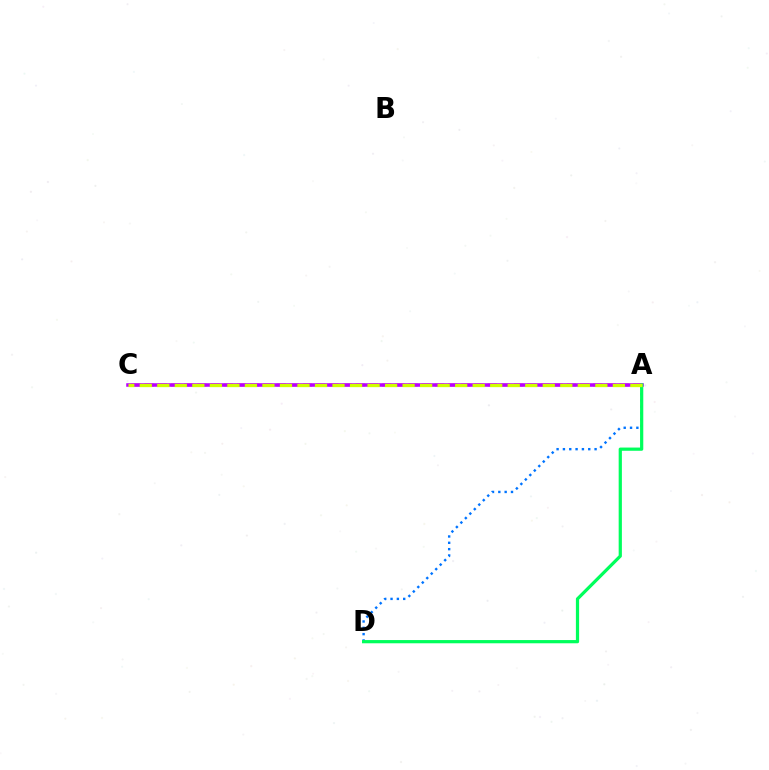{('A', 'D'): [{'color': '#0074ff', 'line_style': 'dotted', 'thickness': 1.72}, {'color': '#00ff5c', 'line_style': 'solid', 'thickness': 2.32}], ('A', 'C'): [{'color': '#ff0000', 'line_style': 'dashed', 'thickness': 1.79}, {'color': '#b900ff', 'line_style': 'solid', 'thickness': 2.56}, {'color': '#d1ff00', 'line_style': 'dashed', 'thickness': 2.38}]}